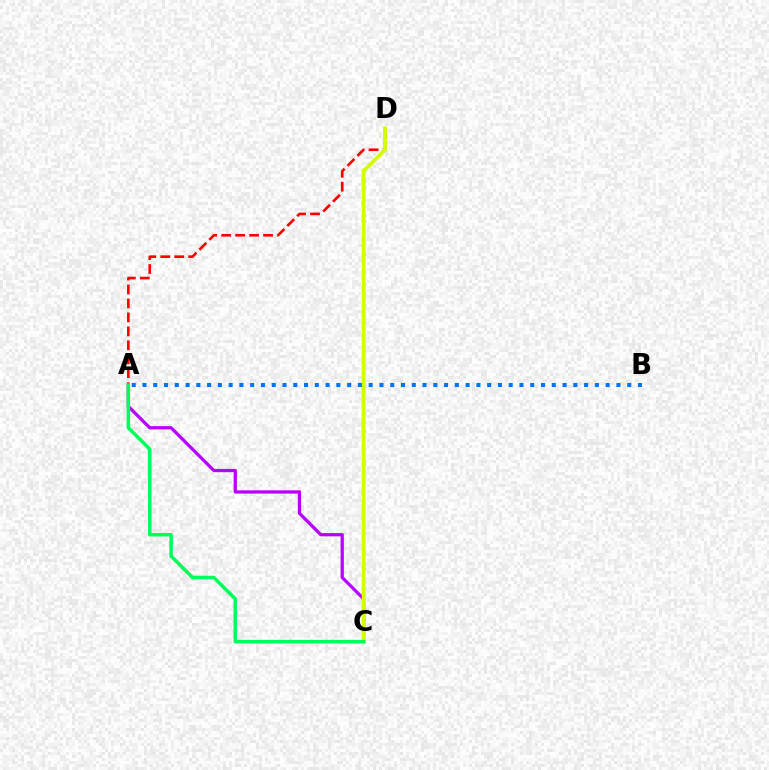{('A', 'C'): [{'color': '#b900ff', 'line_style': 'solid', 'thickness': 2.34}, {'color': '#00ff5c', 'line_style': 'solid', 'thickness': 2.55}], ('A', 'D'): [{'color': '#ff0000', 'line_style': 'dashed', 'thickness': 1.9}], ('C', 'D'): [{'color': '#d1ff00', 'line_style': 'solid', 'thickness': 2.67}], ('A', 'B'): [{'color': '#0074ff', 'line_style': 'dotted', 'thickness': 2.93}]}